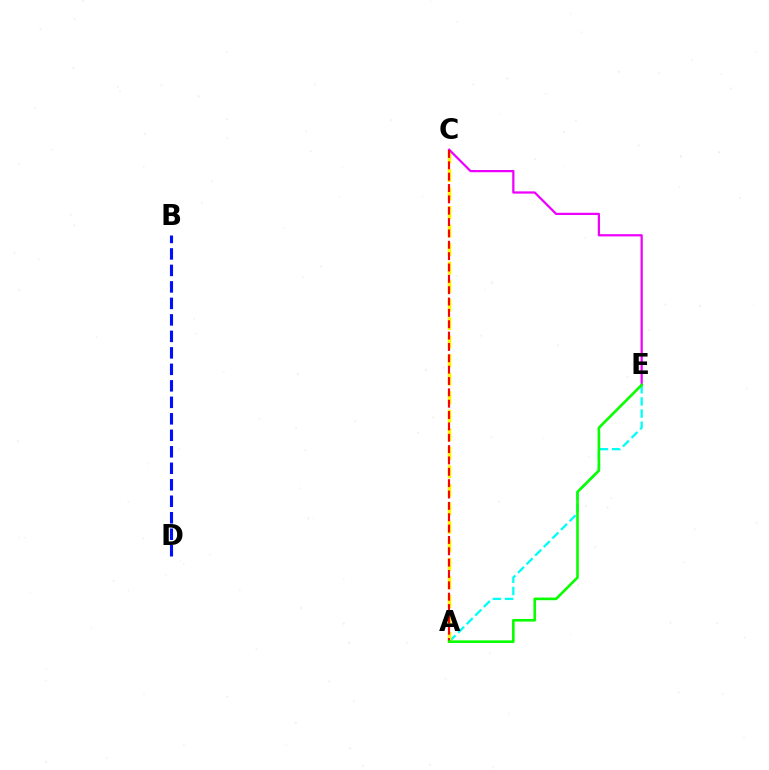{('A', 'E'): [{'color': '#00fff6', 'line_style': 'dashed', 'thickness': 1.65}, {'color': '#08ff00', 'line_style': 'solid', 'thickness': 1.88}], ('A', 'C'): [{'color': '#fcf500', 'line_style': 'dashed', 'thickness': 2.52}, {'color': '#ff0000', 'line_style': 'dashed', 'thickness': 1.54}], ('C', 'E'): [{'color': '#ee00ff', 'line_style': 'solid', 'thickness': 1.61}], ('B', 'D'): [{'color': '#0010ff', 'line_style': 'dashed', 'thickness': 2.24}]}